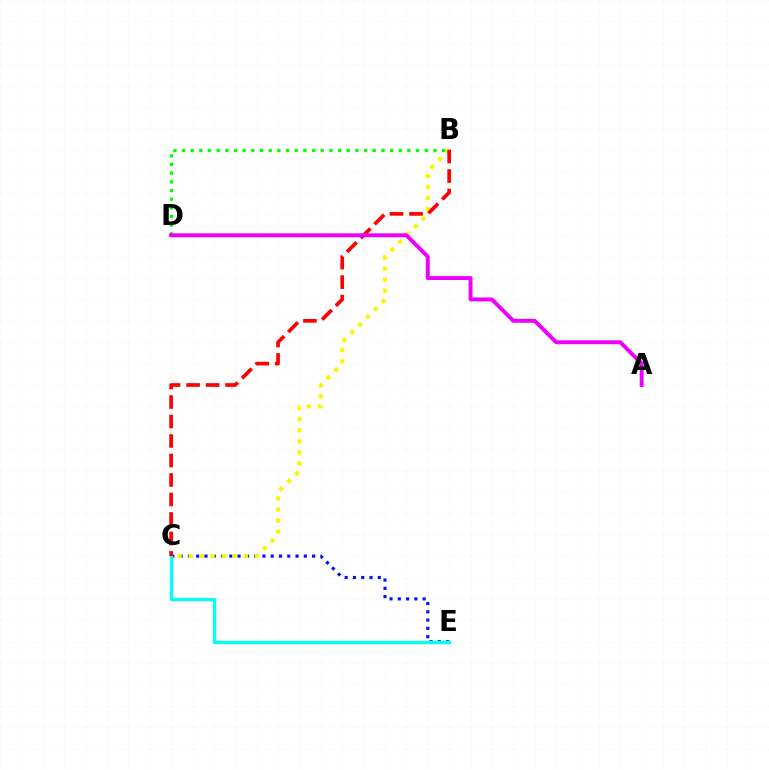{('C', 'E'): [{'color': '#0010ff', 'line_style': 'dotted', 'thickness': 2.25}, {'color': '#00fff6', 'line_style': 'solid', 'thickness': 2.35}], ('B', 'C'): [{'color': '#fcf500', 'line_style': 'dotted', 'thickness': 3.0}, {'color': '#ff0000', 'line_style': 'dashed', 'thickness': 2.65}], ('B', 'D'): [{'color': '#08ff00', 'line_style': 'dotted', 'thickness': 2.36}], ('A', 'D'): [{'color': '#ee00ff', 'line_style': 'solid', 'thickness': 2.82}]}